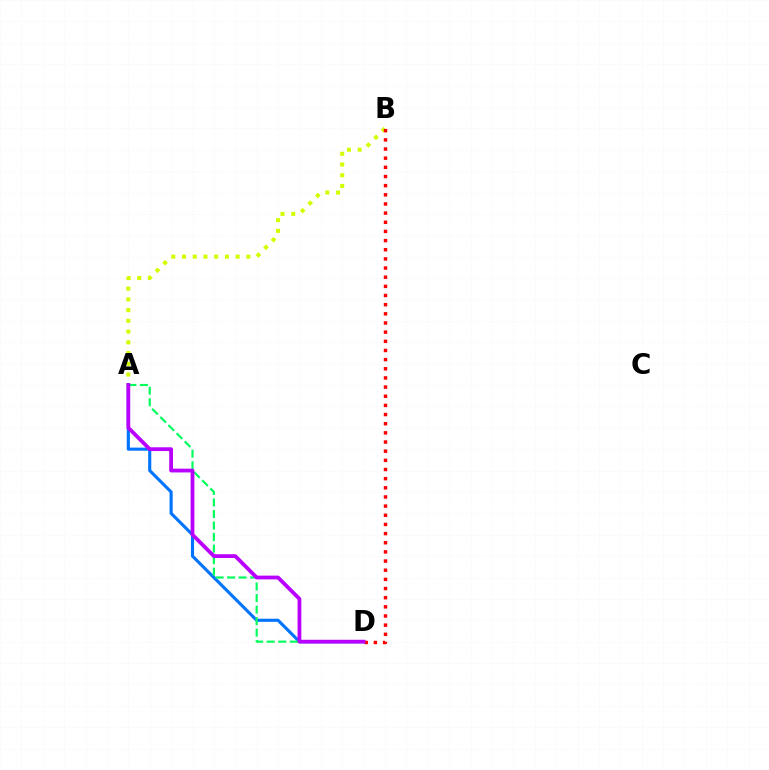{('A', 'B'): [{'color': '#d1ff00', 'line_style': 'dotted', 'thickness': 2.92}], ('A', 'D'): [{'color': '#0074ff', 'line_style': 'solid', 'thickness': 2.25}, {'color': '#00ff5c', 'line_style': 'dashed', 'thickness': 1.57}, {'color': '#b900ff', 'line_style': 'solid', 'thickness': 2.72}], ('B', 'D'): [{'color': '#ff0000', 'line_style': 'dotted', 'thickness': 2.49}]}